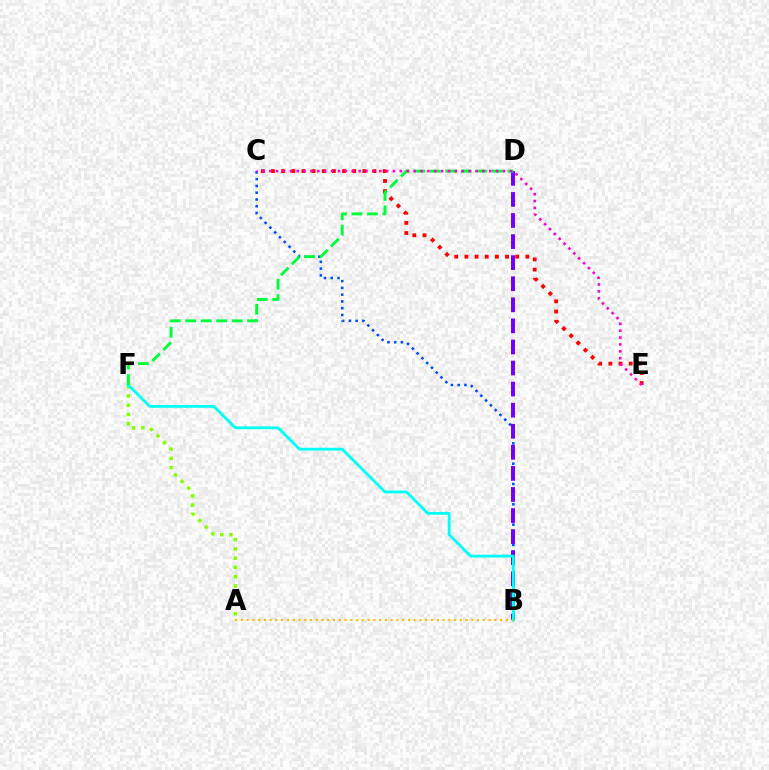{('B', 'C'): [{'color': '#004bff', 'line_style': 'dotted', 'thickness': 1.84}], ('C', 'E'): [{'color': '#ff0000', 'line_style': 'dotted', 'thickness': 2.76}, {'color': '#ff00cf', 'line_style': 'dotted', 'thickness': 1.87}], ('A', 'F'): [{'color': '#84ff00', 'line_style': 'dotted', 'thickness': 2.52}], ('B', 'D'): [{'color': '#7200ff', 'line_style': 'dashed', 'thickness': 2.86}], ('B', 'F'): [{'color': '#00fff6', 'line_style': 'solid', 'thickness': 2.03}], ('A', 'B'): [{'color': '#ffbd00', 'line_style': 'dotted', 'thickness': 1.57}], ('D', 'F'): [{'color': '#00ff39', 'line_style': 'dashed', 'thickness': 2.11}]}